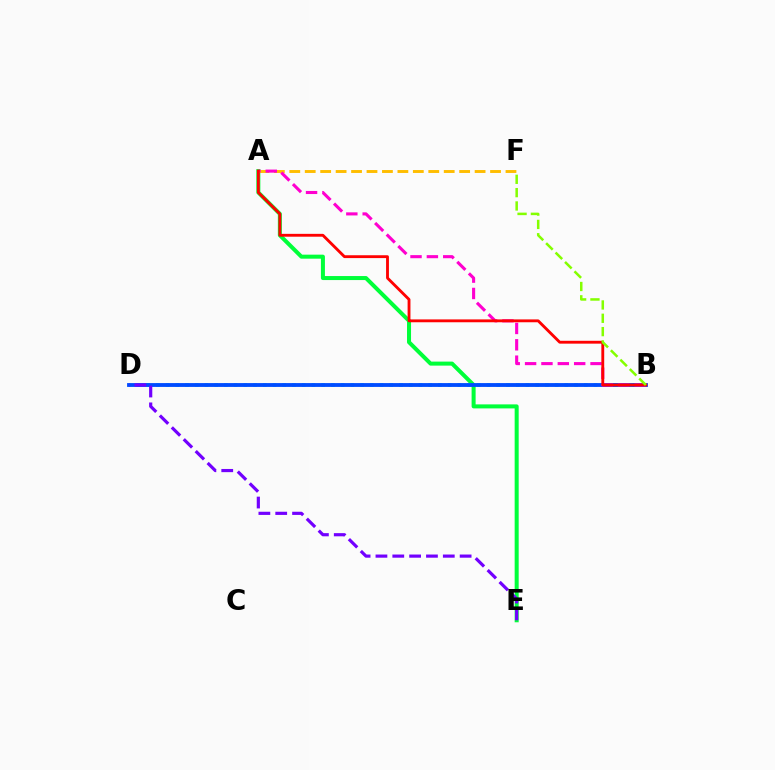{('A', 'E'): [{'color': '#00ff39', 'line_style': 'solid', 'thickness': 2.89}], ('A', 'F'): [{'color': '#ffbd00', 'line_style': 'dashed', 'thickness': 2.1}], ('B', 'D'): [{'color': '#00fff6', 'line_style': 'dotted', 'thickness': 2.64}, {'color': '#004bff', 'line_style': 'solid', 'thickness': 2.76}], ('A', 'B'): [{'color': '#ff00cf', 'line_style': 'dashed', 'thickness': 2.22}, {'color': '#ff0000', 'line_style': 'solid', 'thickness': 2.05}], ('D', 'E'): [{'color': '#7200ff', 'line_style': 'dashed', 'thickness': 2.29}], ('B', 'F'): [{'color': '#84ff00', 'line_style': 'dashed', 'thickness': 1.81}]}